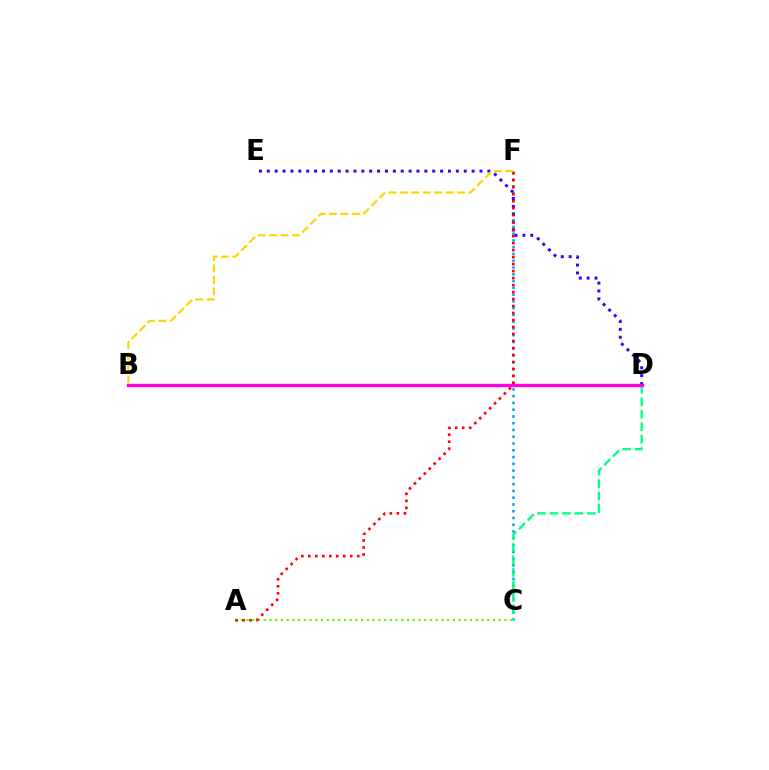{('C', 'F'): [{'color': '#009eff', 'line_style': 'dotted', 'thickness': 1.84}], ('A', 'C'): [{'color': '#4fff00', 'line_style': 'dotted', 'thickness': 1.56}], ('D', 'E'): [{'color': '#3700ff', 'line_style': 'dotted', 'thickness': 2.14}], ('C', 'D'): [{'color': '#00ff86', 'line_style': 'dashed', 'thickness': 1.69}], ('B', 'D'): [{'color': '#ff00ed', 'line_style': 'solid', 'thickness': 2.42}], ('A', 'F'): [{'color': '#ff0000', 'line_style': 'dotted', 'thickness': 1.9}], ('B', 'F'): [{'color': '#ffd500', 'line_style': 'dashed', 'thickness': 1.55}]}